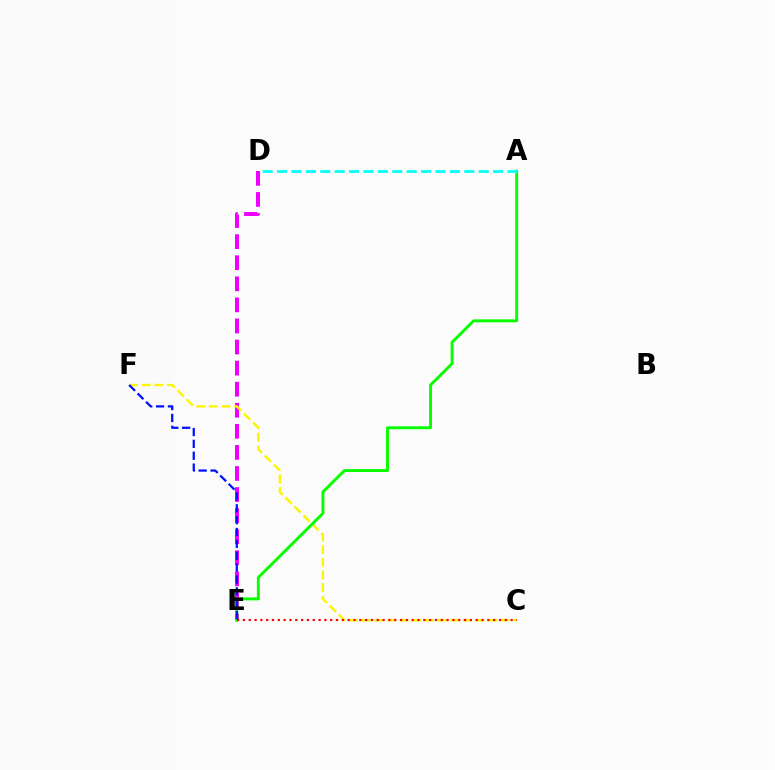{('D', 'E'): [{'color': '#ee00ff', 'line_style': 'dashed', 'thickness': 2.86}], ('C', 'F'): [{'color': '#fcf500', 'line_style': 'dashed', 'thickness': 1.72}], ('A', 'E'): [{'color': '#08ff00', 'line_style': 'solid', 'thickness': 2.11}], ('C', 'E'): [{'color': '#ff0000', 'line_style': 'dotted', 'thickness': 1.58}], ('E', 'F'): [{'color': '#0010ff', 'line_style': 'dashed', 'thickness': 1.61}], ('A', 'D'): [{'color': '#00fff6', 'line_style': 'dashed', 'thickness': 1.96}]}